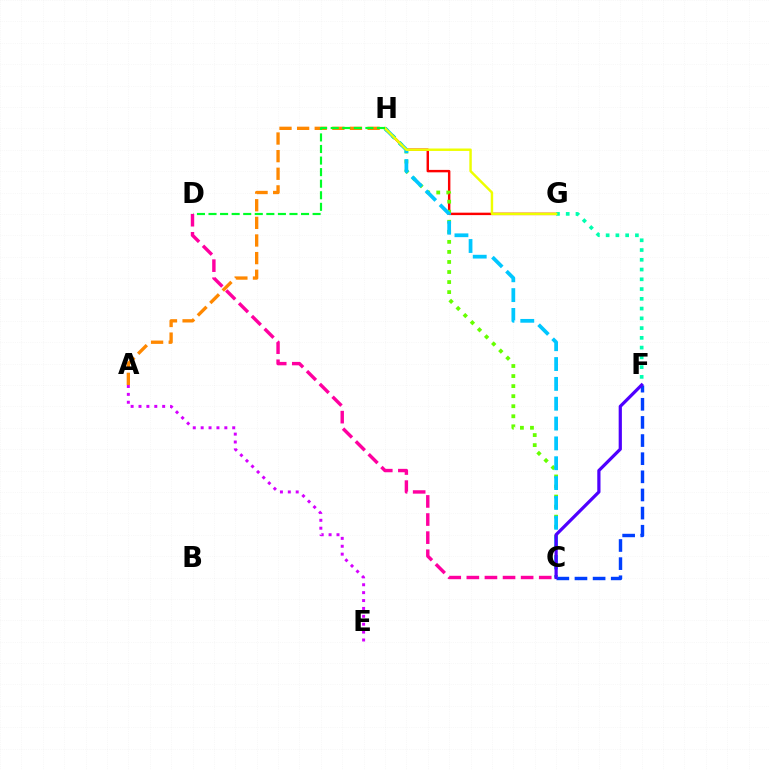{('A', 'H'): [{'color': '#ff8800', 'line_style': 'dashed', 'thickness': 2.39}], ('C', 'F'): [{'color': '#003fff', 'line_style': 'dashed', 'thickness': 2.46}, {'color': '#4f00ff', 'line_style': 'solid', 'thickness': 2.32}], ('G', 'H'): [{'color': '#ff0000', 'line_style': 'solid', 'thickness': 1.75}, {'color': '#eeff00', 'line_style': 'solid', 'thickness': 1.76}], ('C', 'H'): [{'color': '#66ff00', 'line_style': 'dotted', 'thickness': 2.73}, {'color': '#00c7ff', 'line_style': 'dashed', 'thickness': 2.7}], ('F', 'G'): [{'color': '#00ffaf', 'line_style': 'dotted', 'thickness': 2.65}], ('A', 'E'): [{'color': '#d600ff', 'line_style': 'dotted', 'thickness': 2.14}], ('D', 'H'): [{'color': '#00ff27', 'line_style': 'dashed', 'thickness': 1.57}], ('C', 'D'): [{'color': '#ff00a0', 'line_style': 'dashed', 'thickness': 2.46}]}